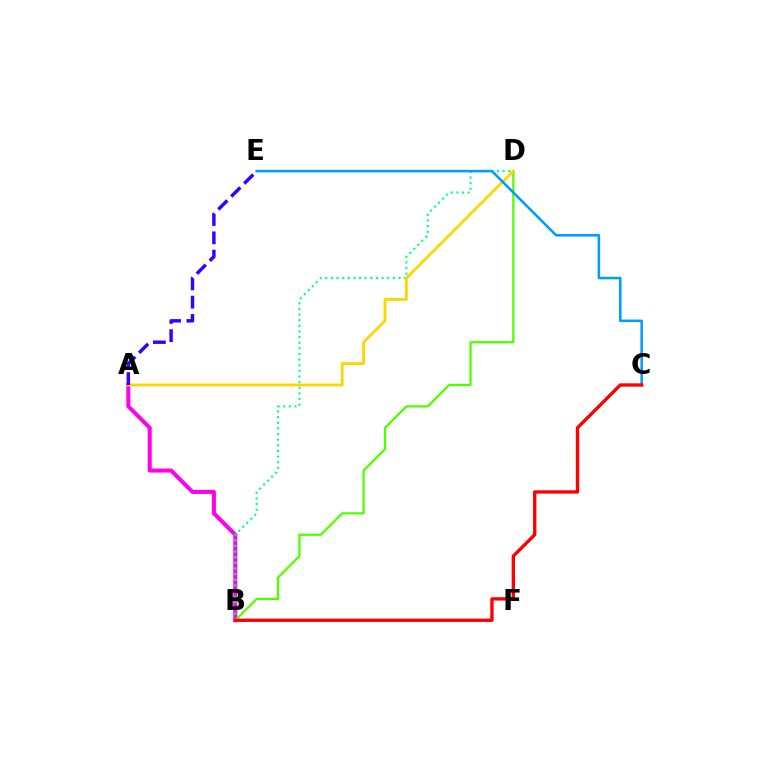{('A', 'B'): [{'color': '#ff00ed', 'line_style': 'solid', 'thickness': 2.91}], ('B', 'D'): [{'color': '#00ff86', 'line_style': 'dotted', 'thickness': 1.53}, {'color': '#4fff00', 'line_style': 'solid', 'thickness': 1.62}], ('A', 'D'): [{'color': '#ffd500', 'line_style': 'solid', 'thickness': 2.02}], ('A', 'E'): [{'color': '#3700ff', 'line_style': 'dashed', 'thickness': 2.49}], ('C', 'E'): [{'color': '#009eff', 'line_style': 'solid', 'thickness': 1.85}], ('B', 'C'): [{'color': '#ff0000', 'line_style': 'solid', 'thickness': 2.41}]}